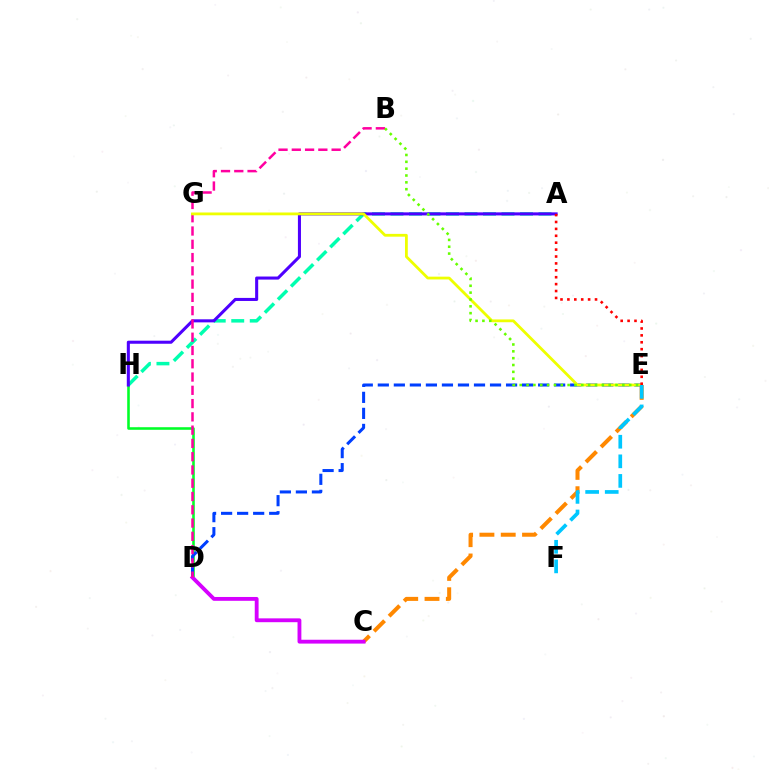{('D', 'H'): [{'color': '#00ff27', 'line_style': 'solid', 'thickness': 1.86}], ('C', 'E'): [{'color': '#ff8800', 'line_style': 'dashed', 'thickness': 2.89}], ('D', 'E'): [{'color': '#003fff', 'line_style': 'dashed', 'thickness': 2.18}], ('C', 'D'): [{'color': '#d600ff', 'line_style': 'solid', 'thickness': 2.76}], ('A', 'H'): [{'color': '#00ffaf', 'line_style': 'dashed', 'thickness': 2.51}, {'color': '#4f00ff', 'line_style': 'solid', 'thickness': 2.2}], ('B', 'D'): [{'color': '#ff00a0', 'line_style': 'dashed', 'thickness': 1.8}], ('E', 'G'): [{'color': '#eeff00', 'line_style': 'solid', 'thickness': 2.01}], ('E', 'F'): [{'color': '#00c7ff', 'line_style': 'dashed', 'thickness': 2.66}], ('A', 'E'): [{'color': '#ff0000', 'line_style': 'dotted', 'thickness': 1.88}], ('B', 'E'): [{'color': '#66ff00', 'line_style': 'dotted', 'thickness': 1.86}]}